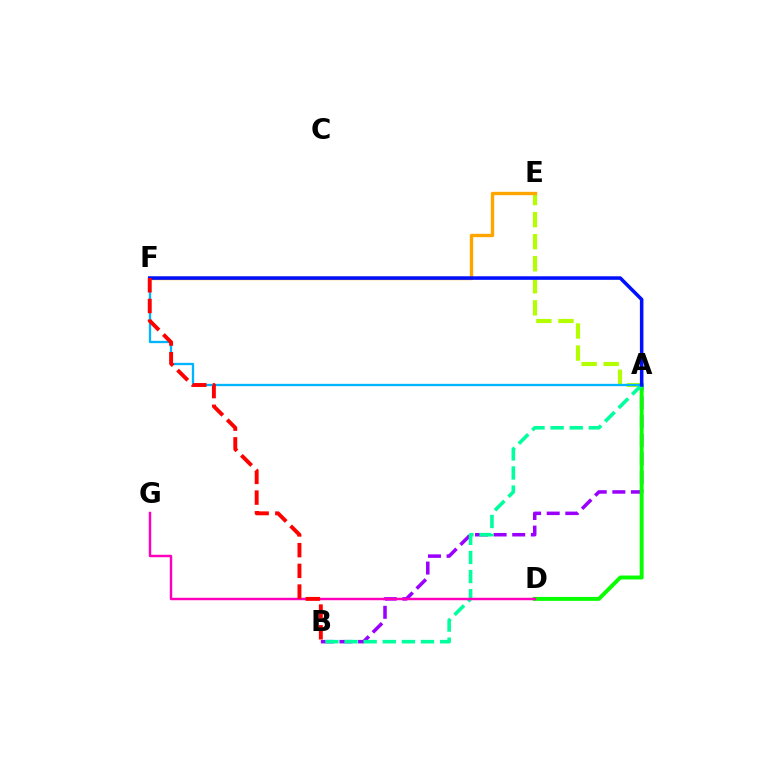{('A', 'B'): [{'color': '#9b00ff', 'line_style': 'dashed', 'thickness': 2.53}, {'color': '#00ff9d', 'line_style': 'dashed', 'thickness': 2.6}], ('A', 'D'): [{'color': '#08ff00', 'line_style': 'solid', 'thickness': 2.84}], ('A', 'E'): [{'color': '#b3ff00', 'line_style': 'dashed', 'thickness': 3.0}], ('A', 'F'): [{'color': '#00b5ff', 'line_style': 'solid', 'thickness': 1.66}, {'color': '#0010ff', 'line_style': 'solid', 'thickness': 2.55}], ('D', 'G'): [{'color': '#ff00bd', 'line_style': 'solid', 'thickness': 1.76}], ('E', 'F'): [{'color': '#ffa500', 'line_style': 'solid', 'thickness': 2.42}], ('B', 'F'): [{'color': '#ff0000', 'line_style': 'dashed', 'thickness': 2.81}]}